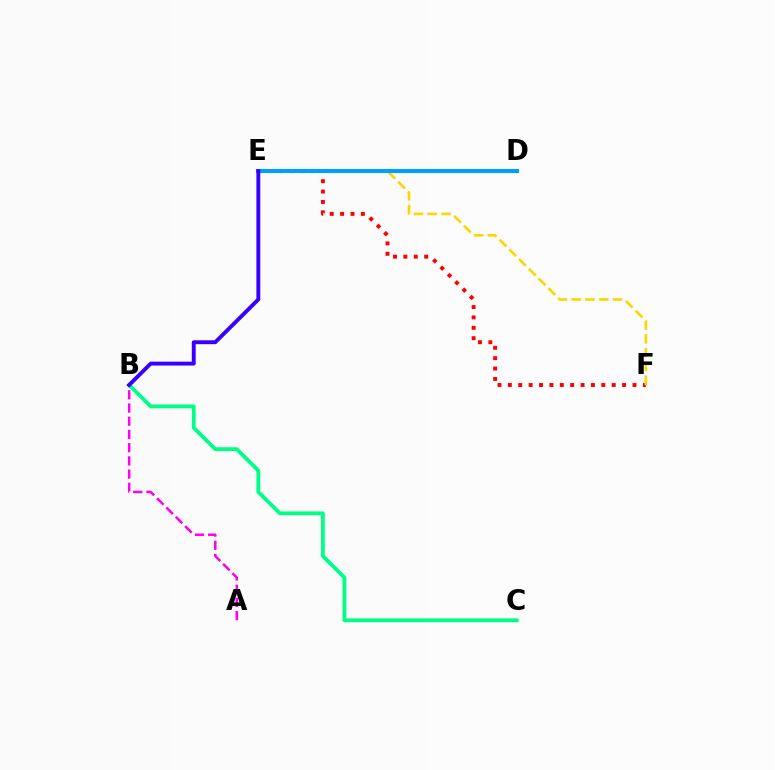{('E', 'F'): [{'color': '#ff0000', 'line_style': 'dotted', 'thickness': 2.82}, {'color': '#ffd500', 'line_style': 'dashed', 'thickness': 1.87}], ('D', 'E'): [{'color': '#4fff00', 'line_style': 'solid', 'thickness': 2.62}, {'color': '#009eff', 'line_style': 'solid', 'thickness': 2.93}], ('B', 'C'): [{'color': '#00ff86', 'line_style': 'solid', 'thickness': 2.75}], ('A', 'B'): [{'color': '#ff00ed', 'line_style': 'dashed', 'thickness': 1.8}], ('B', 'E'): [{'color': '#3700ff', 'line_style': 'solid', 'thickness': 2.81}]}